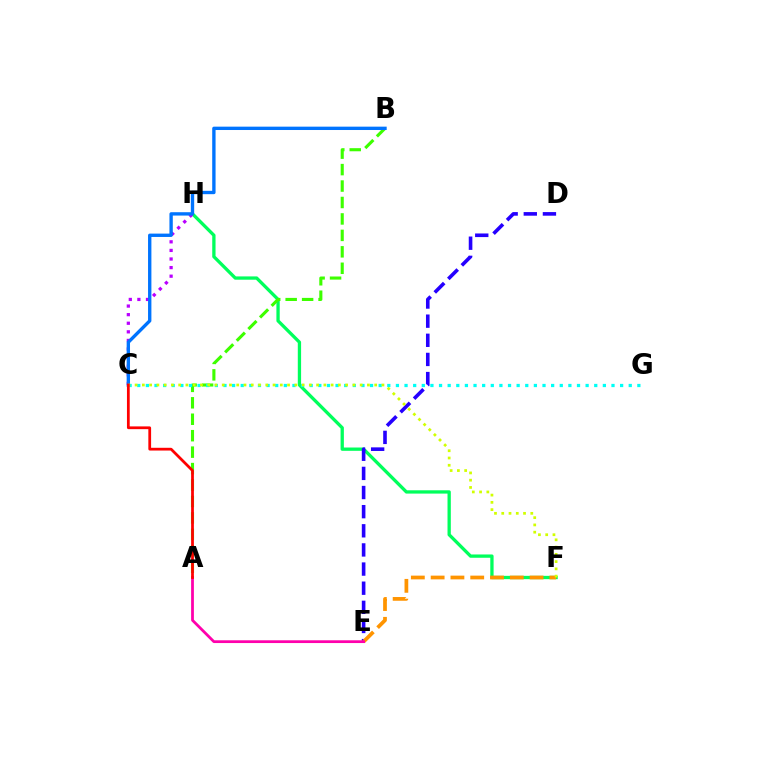{('F', 'H'): [{'color': '#00ff5c', 'line_style': 'solid', 'thickness': 2.38}], ('D', 'E'): [{'color': '#2500ff', 'line_style': 'dashed', 'thickness': 2.6}], ('C', 'H'): [{'color': '#b900ff', 'line_style': 'dotted', 'thickness': 2.33}], ('A', 'B'): [{'color': '#3dff00', 'line_style': 'dashed', 'thickness': 2.23}], ('E', 'F'): [{'color': '#ff9400', 'line_style': 'dashed', 'thickness': 2.69}], ('B', 'C'): [{'color': '#0074ff', 'line_style': 'solid', 'thickness': 2.42}], ('A', 'E'): [{'color': '#ff00ac', 'line_style': 'solid', 'thickness': 1.99}], ('C', 'G'): [{'color': '#00fff6', 'line_style': 'dotted', 'thickness': 2.34}], ('C', 'F'): [{'color': '#d1ff00', 'line_style': 'dotted', 'thickness': 1.97}], ('A', 'C'): [{'color': '#ff0000', 'line_style': 'solid', 'thickness': 1.99}]}